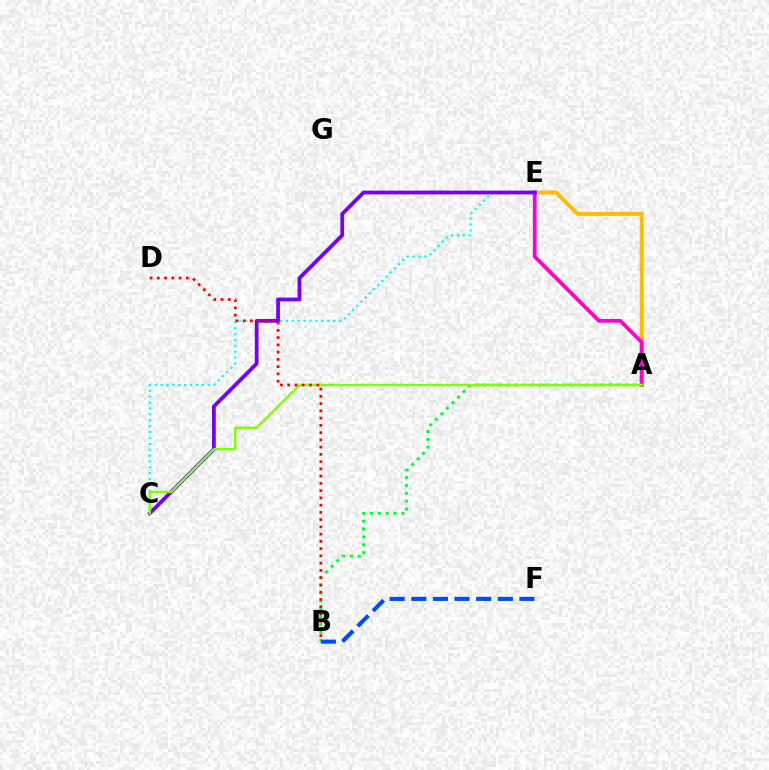{('A', 'E'): [{'color': '#ffbd00', 'line_style': 'solid', 'thickness': 2.83}, {'color': '#ff00cf', 'line_style': 'solid', 'thickness': 2.71}], ('C', 'E'): [{'color': '#00fff6', 'line_style': 'dotted', 'thickness': 1.6}, {'color': '#7200ff', 'line_style': 'solid', 'thickness': 2.71}], ('A', 'B'): [{'color': '#00ff39', 'line_style': 'dotted', 'thickness': 2.13}], ('A', 'C'): [{'color': '#84ff00', 'line_style': 'solid', 'thickness': 1.76}], ('B', 'F'): [{'color': '#004bff', 'line_style': 'dashed', 'thickness': 2.94}], ('B', 'D'): [{'color': '#ff0000', 'line_style': 'dotted', 'thickness': 1.97}]}